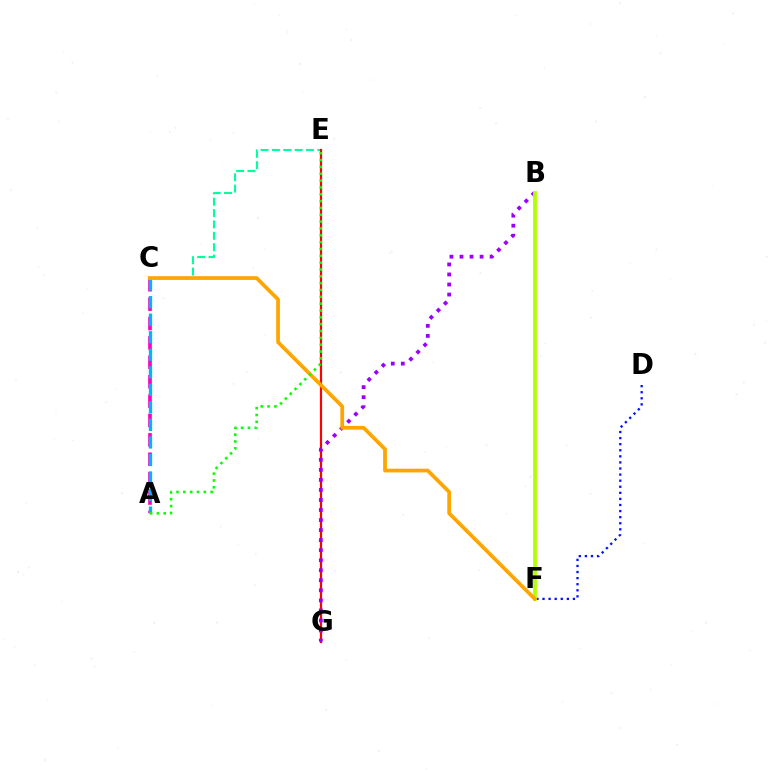{('C', 'E'): [{'color': '#00ff9d', 'line_style': 'dashed', 'thickness': 1.54}], ('A', 'C'): [{'color': '#ff00bd', 'line_style': 'dashed', 'thickness': 2.63}, {'color': '#00b5ff', 'line_style': 'dashed', 'thickness': 2.38}], ('D', 'F'): [{'color': '#0010ff', 'line_style': 'dotted', 'thickness': 1.65}], ('E', 'G'): [{'color': '#ff0000', 'line_style': 'solid', 'thickness': 1.59}], ('B', 'G'): [{'color': '#9b00ff', 'line_style': 'dotted', 'thickness': 2.73}], ('B', 'F'): [{'color': '#b3ff00', 'line_style': 'solid', 'thickness': 2.7}], ('C', 'F'): [{'color': '#ffa500', 'line_style': 'solid', 'thickness': 2.69}], ('A', 'E'): [{'color': '#08ff00', 'line_style': 'dotted', 'thickness': 1.86}]}